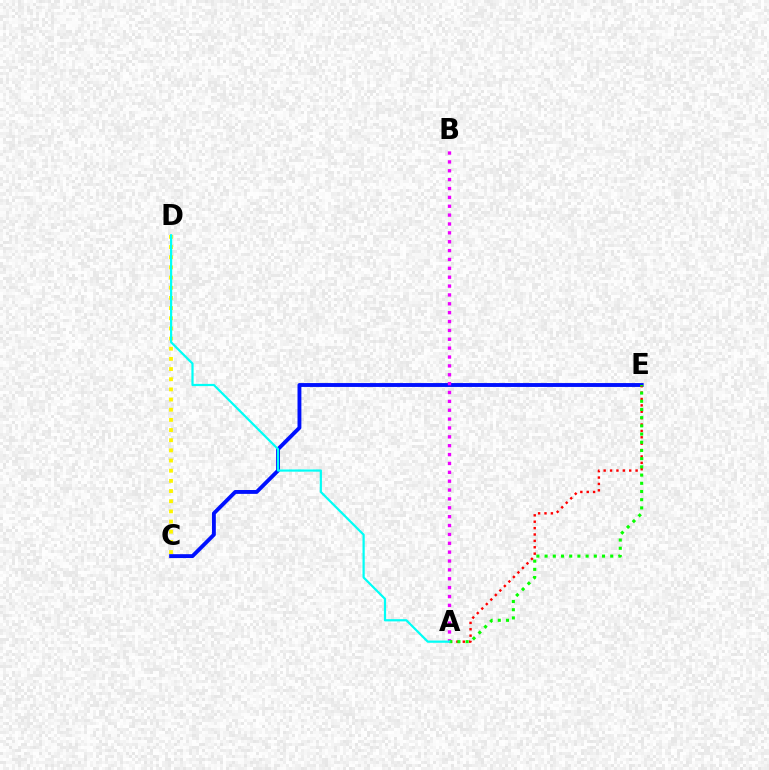{('C', 'E'): [{'color': '#0010ff', 'line_style': 'solid', 'thickness': 2.79}], ('A', 'E'): [{'color': '#ff0000', 'line_style': 'dotted', 'thickness': 1.74}, {'color': '#08ff00', 'line_style': 'dotted', 'thickness': 2.23}], ('C', 'D'): [{'color': '#fcf500', 'line_style': 'dotted', 'thickness': 2.76}], ('A', 'B'): [{'color': '#ee00ff', 'line_style': 'dotted', 'thickness': 2.41}], ('A', 'D'): [{'color': '#00fff6', 'line_style': 'solid', 'thickness': 1.6}]}